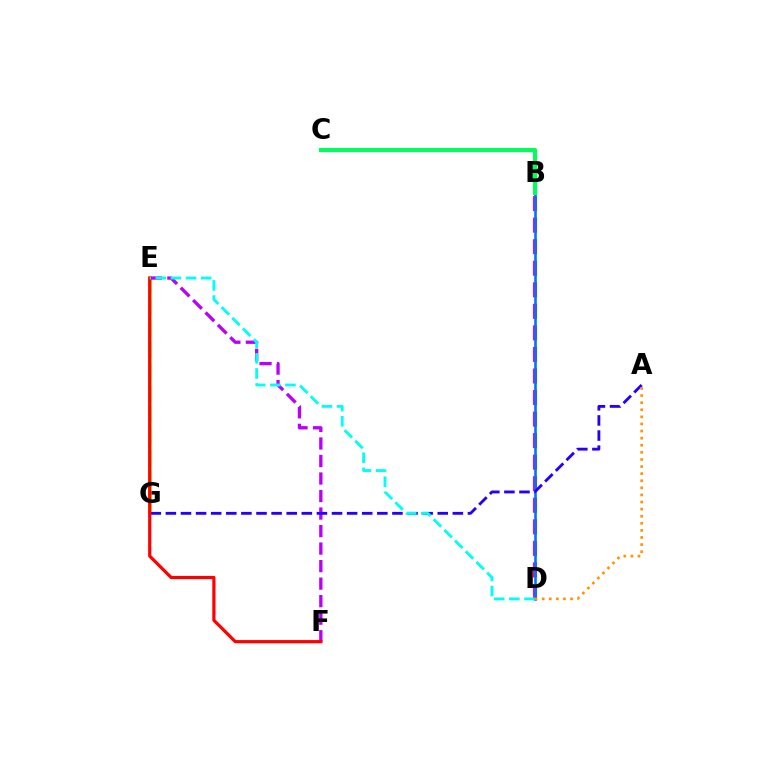{('E', 'G'): [{'color': '#3dff00', 'line_style': 'dashed', 'thickness': 2.93}, {'color': '#d1ff00', 'line_style': 'solid', 'thickness': 2.66}], ('B', 'D'): [{'color': '#ff00ac', 'line_style': 'dashed', 'thickness': 2.93}, {'color': '#0074ff', 'line_style': 'solid', 'thickness': 1.88}], ('E', 'F'): [{'color': '#b900ff', 'line_style': 'dashed', 'thickness': 2.38}, {'color': '#ff0000', 'line_style': 'solid', 'thickness': 2.3}], ('A', 'G'): [{'color': '#2500ff', 'line_style': 'dashed', 'thickness': 2.05}], ('A', 'D'): [{'color': '#ff9400', 'line_style': 'dotted', 'thickness': 1.93}], ('D', 'E'): [{'color': '#00fff6', 'line_style': 'dashed', 'thickness': 2.05}], ('B', 'C'): [{'color': '#00ff5c', 'line_style': 'solid', 'thickness': 2.97}]}